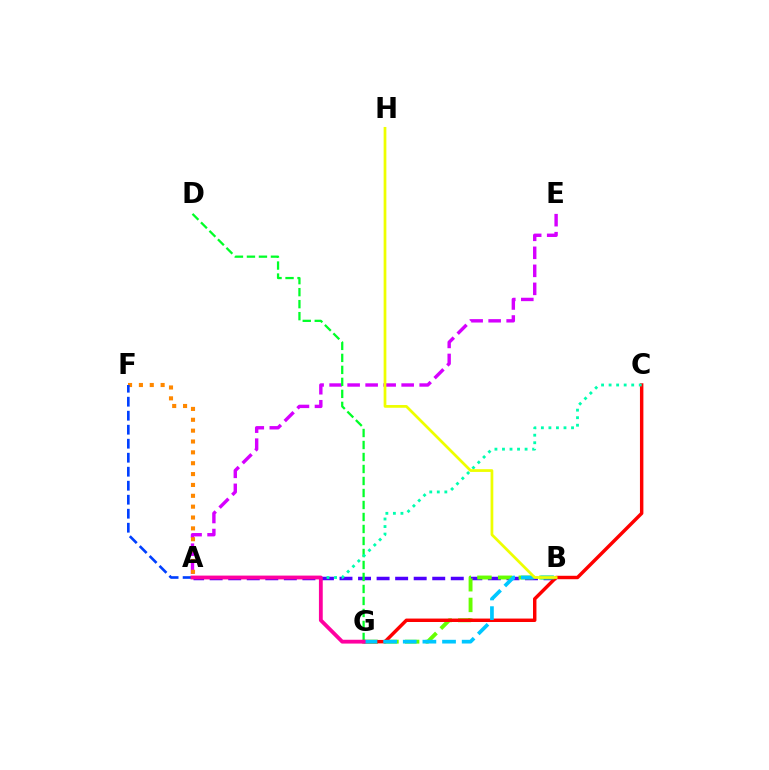{('A', 'B'): [{'color': '#4f00ff', 'line_style': 'dashed', 'thickness': 2.52}], ('A', 'E'): [{'color': '#d600ff', 'line_style': 'dashed', 'thickness': 2.45}], ('D', 'G'): [{'color': '#00ff27', 'line_style': 'dashed', 'thickness': 1.63}], ('B', 'G'): [{'color': '#66ff00', 'line_style': 'dashed', 'thickness': 2.81}, {'color': '#00c7ff', 'line_style': 'dashed', 'thickness': 2.67}], ('A', 'F'): [{'color': '#ff8800', 'line_style': 'dotted', 'thickness': 2.95}, {'color': '#003fff', 'line_style': 'dashed', 'thickness': 1.9}], ('C', 'G'): [{'color': '#ff0000', 'line_style': 'solid', 'thickness': 2.48}], ('A', 'C'): [{'color': '#00ffaf', 'line_style': 'dotted', 'thickness': 2.05}], ('B', 'H'): [{'color': '#eeff00', 'line_style': 'solid', 'thickness': 1.97}], ('A', 'G'): [{'color': '#ff00a0', 'line_style': 'solid', 'thickness': 2.75}]}